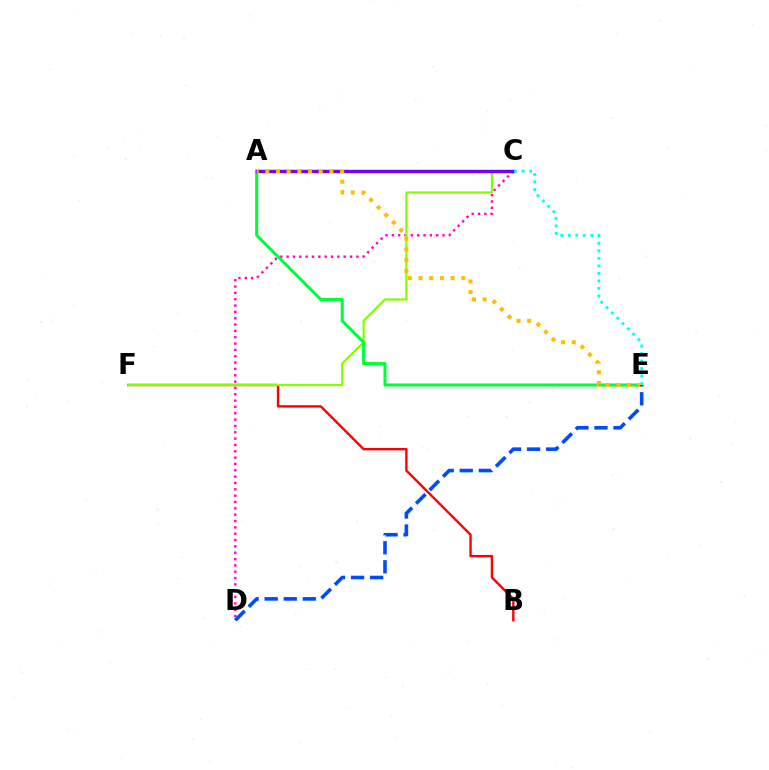{('B', 'F'): [{'color': '#ff0000', 'line_style': 'solid', 'thickness': 1.72}], ('C', 'D'): [{'color': '#ff00cf', 'line_style': 'dotted', 'thickness': 1.72}], ('C', 'F'): [{'color': '#84ff00', 'line_style': 'solid', 'thickness': 1.6}], ('A', 'E'): [{'color': '#00ff39', 'line_style': 'solid', 'thickness': 2.21}, {'color': '#ffbd00', 'line_style': 'dotted', 'thickness': 2.9}], ('A', 'C'): [{'color': '#7200ff', 'line_style': 'solid', 'thickness': 2.47}], ('C', 'E'): [{'color': '#00fff6', 'line_style': 'dotted', 'thickness': 2.04}], ('D', 'E'): [{'color': '#004bff', 'line_style': 'dashed', 'thickness': 2.59}]}